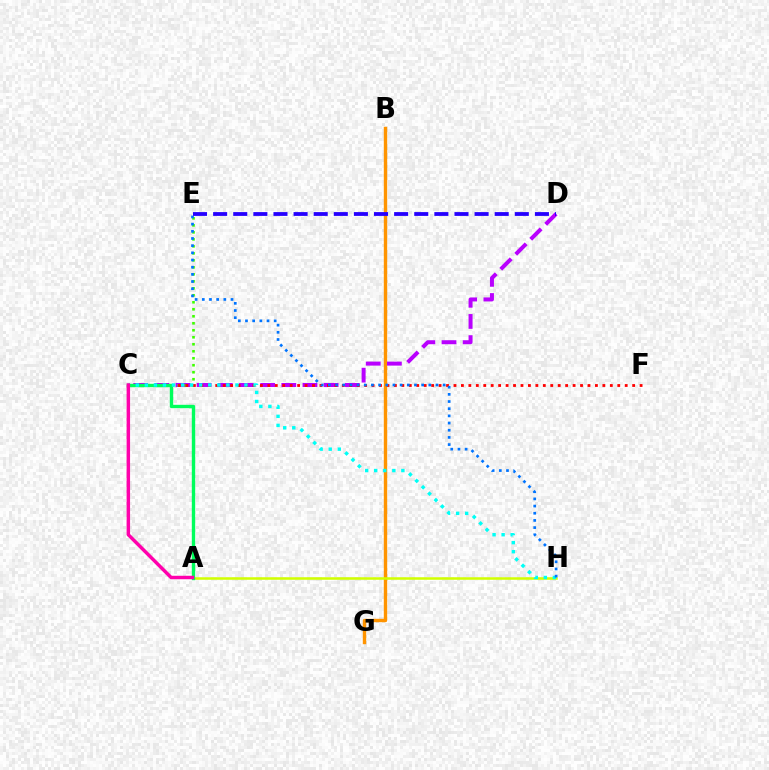{('B', 'G'): [{'color': '#ff9400', 'line_style': 'solid', 'thickness': 2.44}], ('A', 'H'): [{'color': '#d1ff00', 'line_style': 'solid', 'thickness': 1.82}], ('C', 'D'): [{'color': '#b900ff', 'line_style': 'dashed', 'thickness': 2.87}], ('C', 'E'): [{'color': '#3dff00', 'line_style': 'dotted', 'thickness': 1.9}], ('C', 'F'): [{'color': '#ff0000', 'line_style': 'dotted', 'thickness': 2.02}], ('A', 'C'): [{'color': '#00ff5c', 'line_style': 'solid', 'thickness': 2.43}, {'color': '#ff00ac', 'line_style': 'solid', 'thickness': 2.49}], ('C', 'H'): [{'color': '#00fff6', 'line_style': 'dotted', 'thickness': 2.46}], ('E', 'H'): [{'color': '#0074ff', 'line_style': 'dotted', 'thickness': 1.95}], ('D', 'E'): [{'color': '#2500ff', 'line_style': 'dashed', 'thickness': 2.73}]}